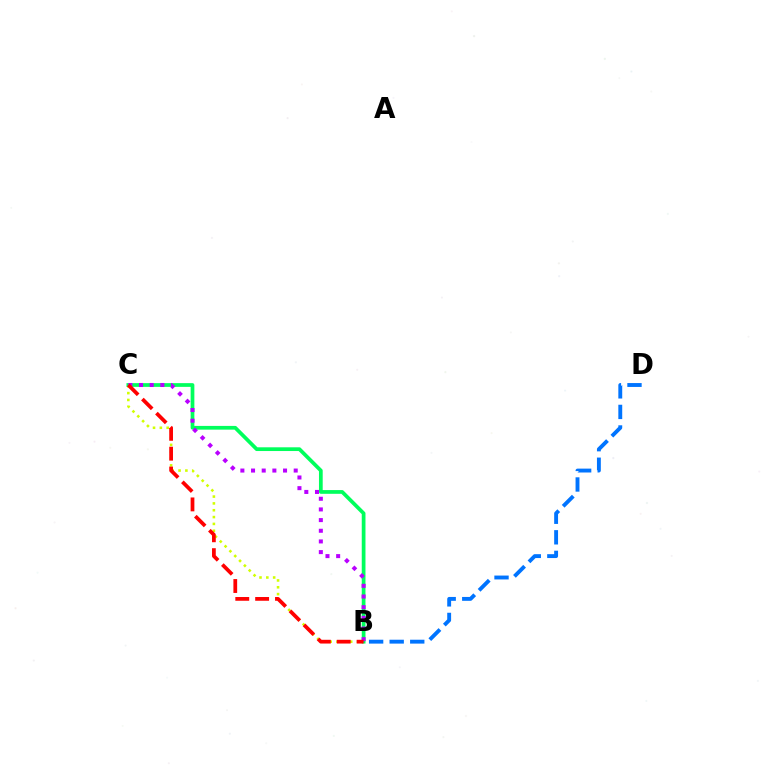{('B', 'C'): [{'color': '#d1ff00', 'line_style': 'dotted', 'thickness': 1.86}, {'color': '#00ff5c', 'line_style': 'solid', 'thickness': 2.68}, {'color': '#b900ff', 'line_style': 'dotted', 'thickness': 2.9}, {'color': '#ff0000', 'line_style': 'dashed', 'thickness': 2.7}], ('B', 'D'): [{'color': '#0074ff', 'line_style': 'dashed', 'thickness': 2.79}]}